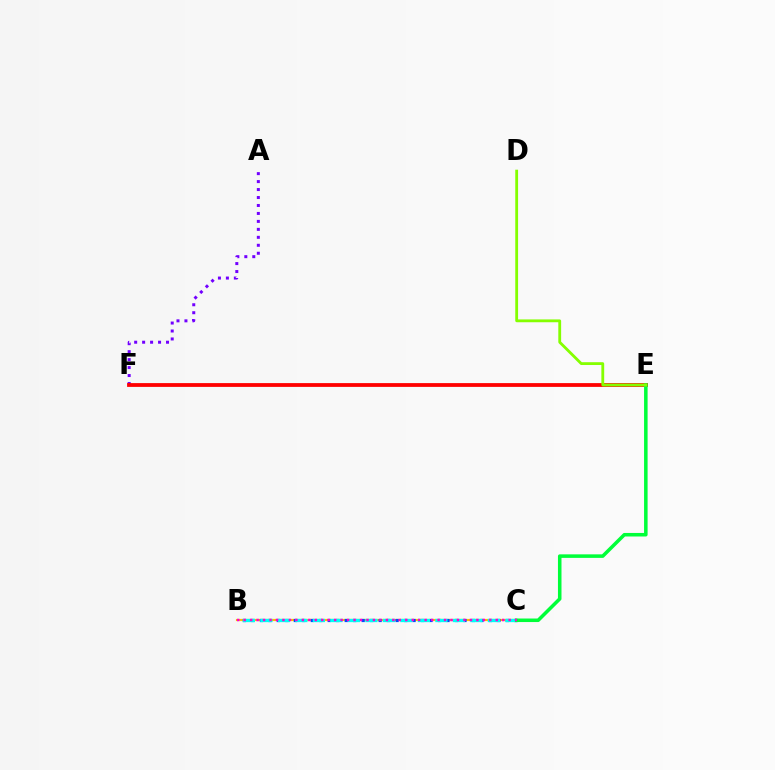{('B', 'C'): [{'color': '#ffbd00', 'line_style': 'solid', 'thickness': 1.57}, {'color': '#004bff', 'line_style': 'dotted', 'thickness': 2.31}, {'color': '#00fff6', 'line_style': 'dashed', 'thickness': 2.38}, {'color': '#ff00cf', 'line_style': 'dotted', 'thickness': 1.76}], ('A', 'F'): [{'color': '#7200ff', 'line_style': 'dotted', 'thickness': 2.16}], ('E', 'F'): [{'color': '#ff0000', 'line_style': 'solid', 'thickness': 2.73}], ('C', 'E'): [{'color': '#00ff39', 'line_style': 'solid', 'thickness': 2.55}], ('D', 'E'): [{'color': '#84ff00', 'line_style': 'solid', 'thickness': 2.03}]}